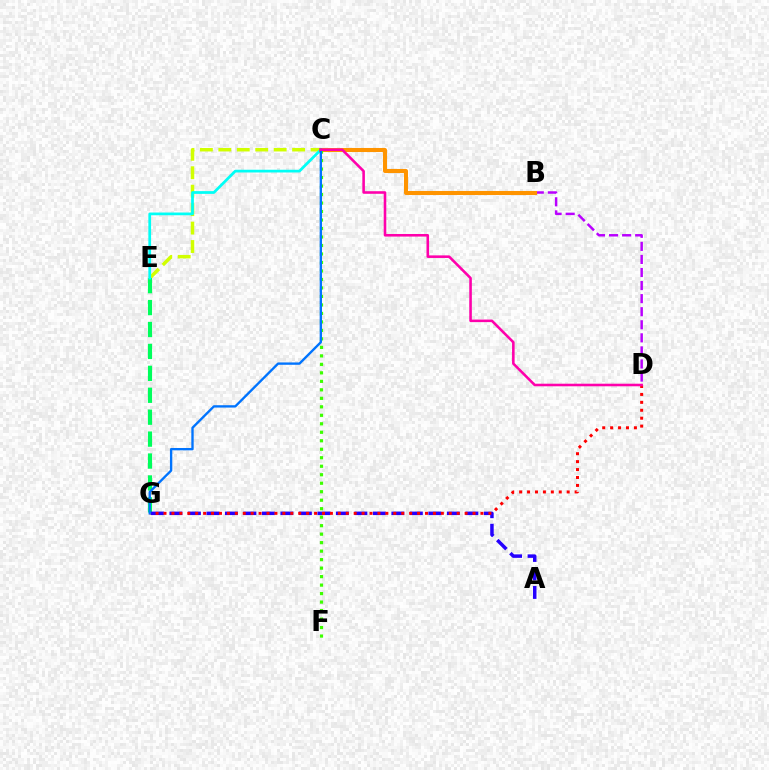{('C', 'E'): [{'color': '#d1ff00', 'line_style': 'dashed', 'thickness': 2.51}, {'color': '#00fff6', 'line_style': 'solid', 'thickness': 1.97}], ('E', 'G'): [{'color': '#00ff5c', 'line_style': 'dashed', 'thickness': 2.98}], ('A', 'G'): [{'color': '#2500ff', 'line_style': 'dashed', 'thickness': 2.51}], ('B', 'D'): [{'color': '#b900ff', 'line_style': 'dashed', 'thickness': 1.77}], ('B', 'C'): [{'color': '#ff9400', 'line_style': 'solid', 'thickness': 2.91}], ('D', 'G'): [{'color': '#ff0000', 'line_style': 'dotted', 'thickness': 2.15}], ('C', 'F'): [{'color': '#3dff00', 'line_style': 'dotted', 'thickness': 2.31}], ('C', 'G'): [{'color': '#0074ff', 'line_style': 'solid', 'thickness': 1.69}], ('C', 'D'): [{'color': '#ff00ac', 'line_style': 'solid', 'thickness': 1.86}]}